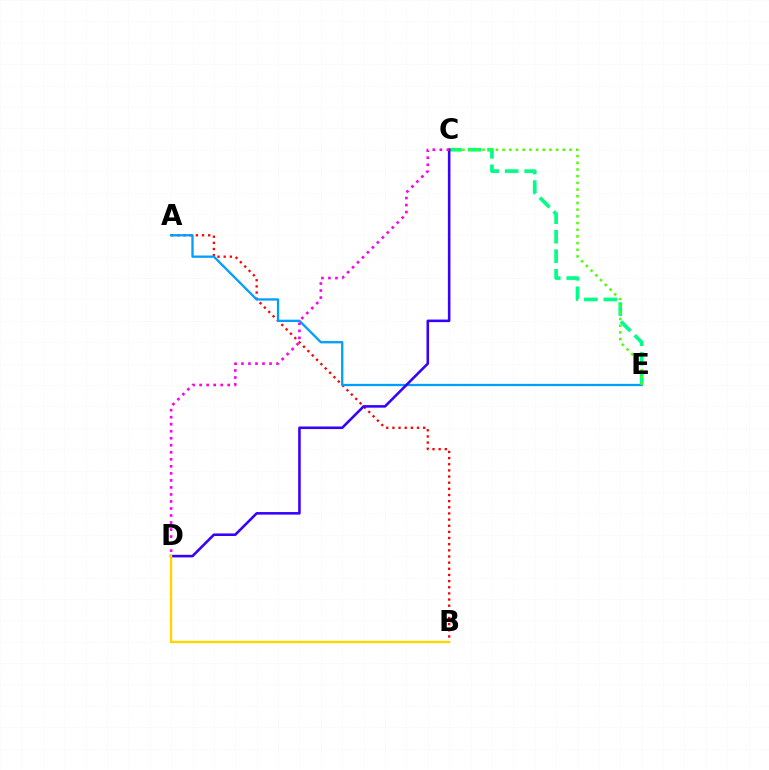{('A', 'B'): [{'color': '#ff0000', 'line_style': 'dotted', 'thickness': 1.67}], ('C', 'E'): [{'color': '#00ff86', 'line_style': 'dashed', 'thickness': 2.65}, {'color': '#4fff00', 'line_style': 'dotted', 'thickness': 1.82}], ('A', 'E'): [{'color': '#009eff', 'line_style': 'solid', 'thickness': 1.65}], ('C', 'D'): [{'color': '#3700ff', 'line_style': 'solid', 'thickness': 1.85}, {'color': '#ff00ed', 'line_style': 'dotted', 'thickness': 1.91}], ('B', 'D'): [{'color': '#ffd500', 'line_style': 'solid', 'thickness': 1.74}]}